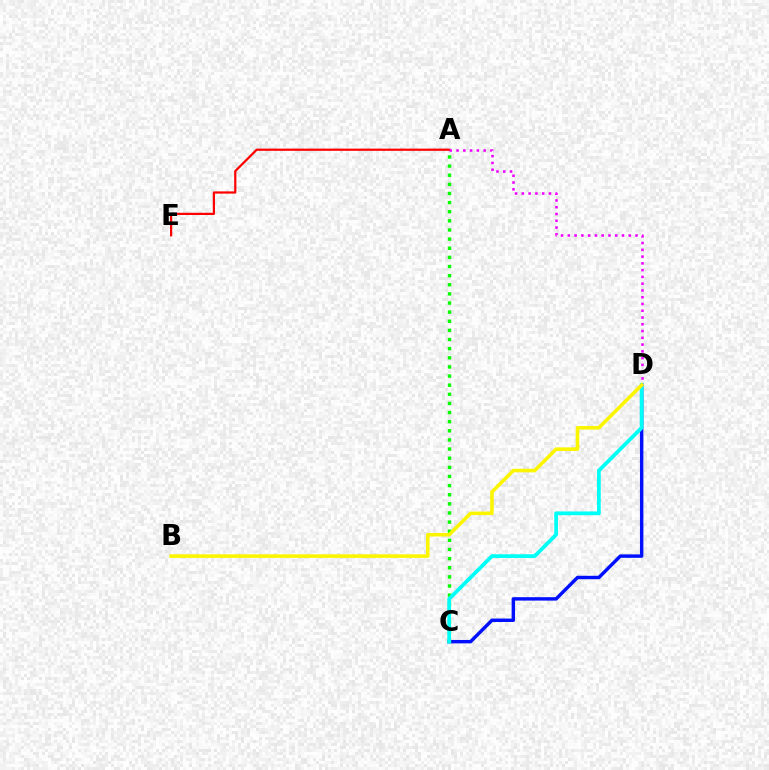{('C', 'D'): [{'color': '#0010ff', 'line_style': 'solid', 'thickness': 2.46}, {'color': '#00fff6', 'line_style': 'solid', 'thickness': 2.7}], ('A', 'E'): [{'color': '#ff0000', 'line_style': 'solid', 'thickness': 1.6}], ('A', 'C'): [{'color': '#08ff00', 'line_style': 'dotted', 'thickness': 2.48}], ('A', 'D'): [{'color': '#ee00ff', 'line_style': 'dotted', 'thickness': 1.84}], ('B', 'D'): [{'color': '#fcf500', 'line_style': 'solid', 'thickness': 2.56}]}